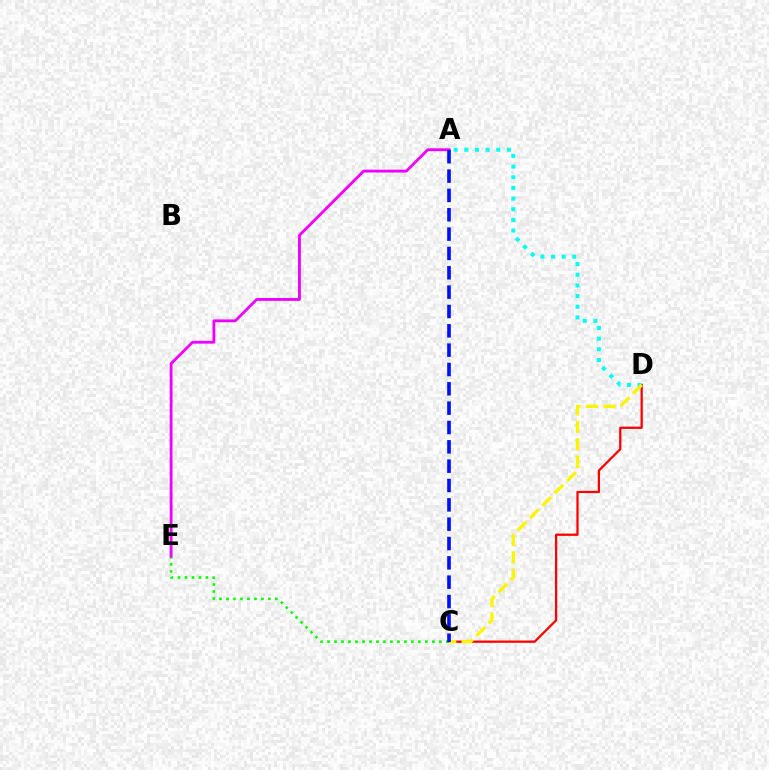{('C', 'D'): [{'color': '#ff0000', 'line_style': 'solid', 'thickness': 1.63}, {'color': '#fcf500', 'line_style': 'dashed', 'thickness': 2.37}], ('A', 'D'): [{'color': '#00fff6', 'line_style': 'dotted', 'thickness': 2.89}], ('C', 'E'): [{'color': '#08ff00', 'line_style': 'dotted', 'thickness': 1.9}], ('A', 'E'): [{'color': '#ee00ff', 'line_style': 'solid', 'thickness': 2.04}], ('A', 'C'): [{'color': '#0010ff', 'line_style': 'dashed', 'thickness': 2.63}]}